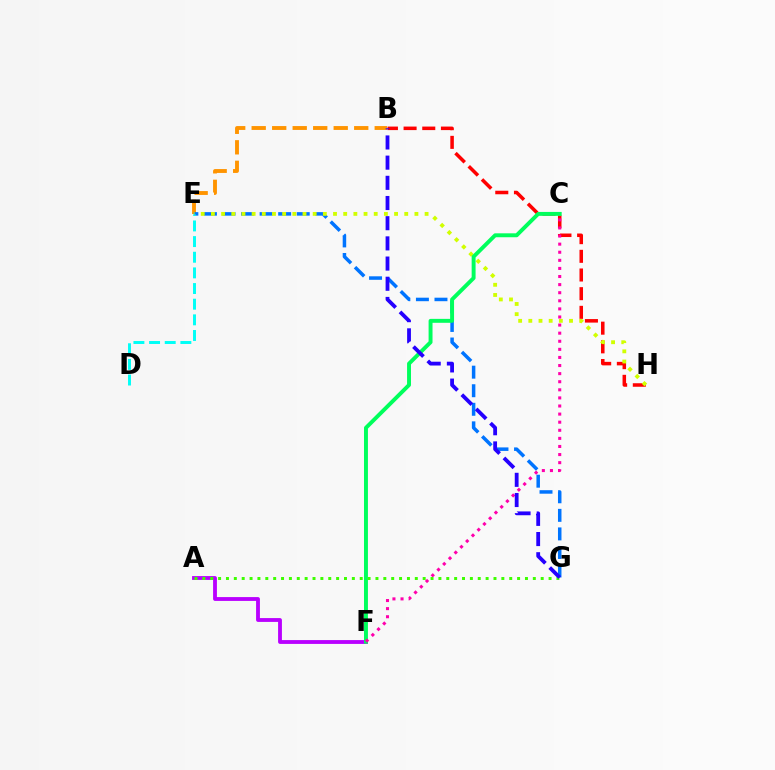{('B', 'E'): [{'color': '#ff9400', 'line_style': 'dashed', 'thickness': 2.79}], ('E', 'G'): [{'color': '#0074ff', 'line_style': 'dashed', 'thickness': 2.52}], ('A', 'F'): [{'color': '#b900ff', 'line_style': 'solid', 'thickness': 2.76}], ('B', 'H'): [{'color': '#ff0000', 'line_style': 'dashed', 'thickness': 2.54}], ('E', 'H'): [{'color': '#d1ff00', 'line_style': 'dotted', 'thickness': 2.76}], ('C', 'F'): [{'color': '#00ff5c', 'line_style': 'solid', 'thickness': 2.83}, {'color': '#ff00ac', 'line_style': 'dotted', 'thickness': 2.2}], ('A', 'G'): [{'color': '#3dff00', 'line_style': 'dotted', 'thickness': 2.14}], ('D', 'E'): [{'color': '#00fff6', 'line_style': 'dashed', 'thickness': 2.13}], ('B', 'G'): [{'color': '#2500ff', 'line_style': 'dashed', 'thickness': 2.74}]}